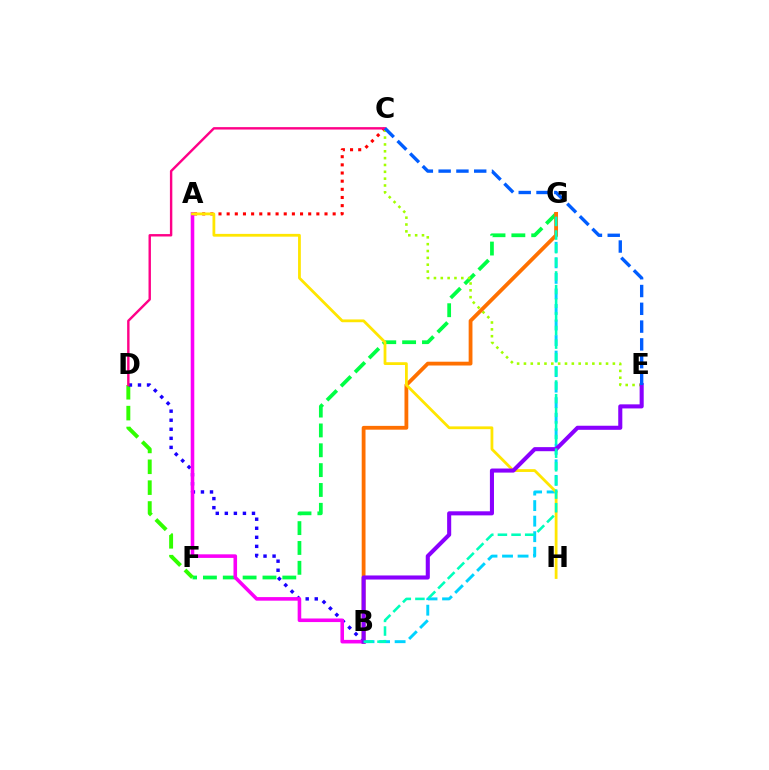{('A', 'C'): [{'color': '#ff0000', 'line_style': 'dotted', 'thickness': 2.22}], ('B', 'G'): [{'color': '#00d3ff', 'line_style': 'dashed', 'thickness': 2.11}, {'color': '#ff7000', 'line_style': 'solid', 'thickness': 2.74}, {'color': '#00ffbb', 'line_style': 'dashed', 'thickness': 1.85}], ('F', 'G'): [{'color': '#00ff45', 'line_style': 'dashed', 'thickness': 2.7}], ('D', 'F'): [{'color': '#31ff00', 'line_style': 'dashed', 'thickness': 2.83}], ('B', 'D'): [{'color': '#1900ff', 'line_style': 'dotted', 'thickness': 2.46}], ('C', 'E'): [{'color': '#a2ff00', 'line_style': 'dotted', 'thickness': 1.86}, {'color': '#005dff', 'line_style': 'dashed', 'thickness': 2.42}], ('A', 'B'): [{'color': '#fa00f9', 'line_style': 'solid', 'thickness': 2.58}], ('A', 'H'): [{'color': '#ffe600', 'line_style': 'solid', 'thickness': 2.01}], ('B', 'E'): [{'color': '#8a00ff', 'line_style': 'solid', 'thickness': 2.93}], ('C', 'D'): [{'color': '#ff0088', 'line_style': 'solid', 'thickness': 1.74}]}